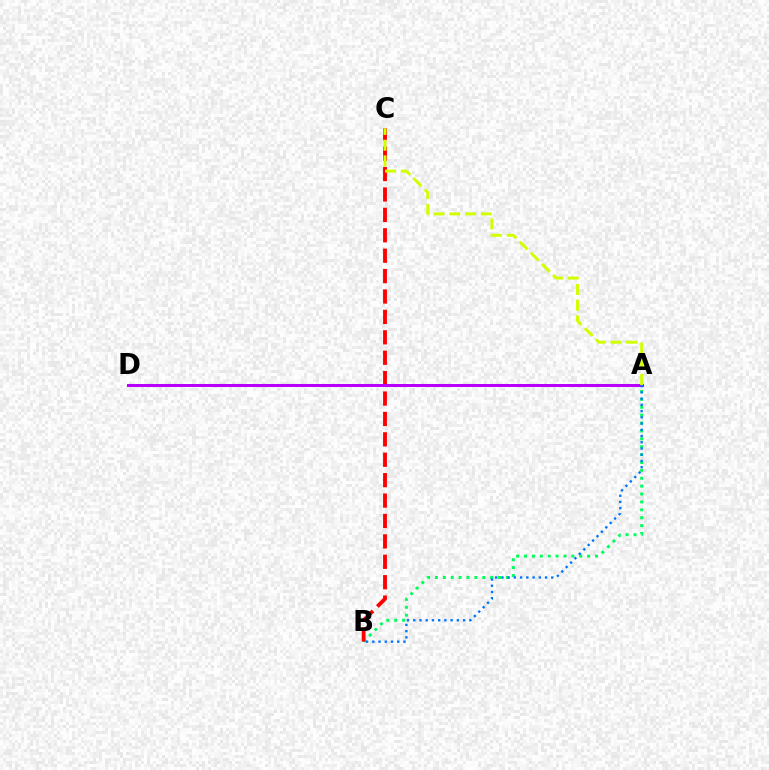{('A', 'B'): [{'color': '#00ff5c', 'line_style': 'dotted', 'thickness': 2.14}, {'color': '#0074ff', 'line_style': 'dotted', 'thickness': 1.69}], ('B', 'C'): [{'color': '#ff0000', 'line_style': 'dashed', 'thickness': 2.77}], ('A', 'D'): [{'color': '#b900ff', 'line_style': 'solid', 'thickness': 2.18}], ('A', 'C'): [{'color': '#d1ff00', 'line_style': 'dashed', 'thickness': 2.14}]}